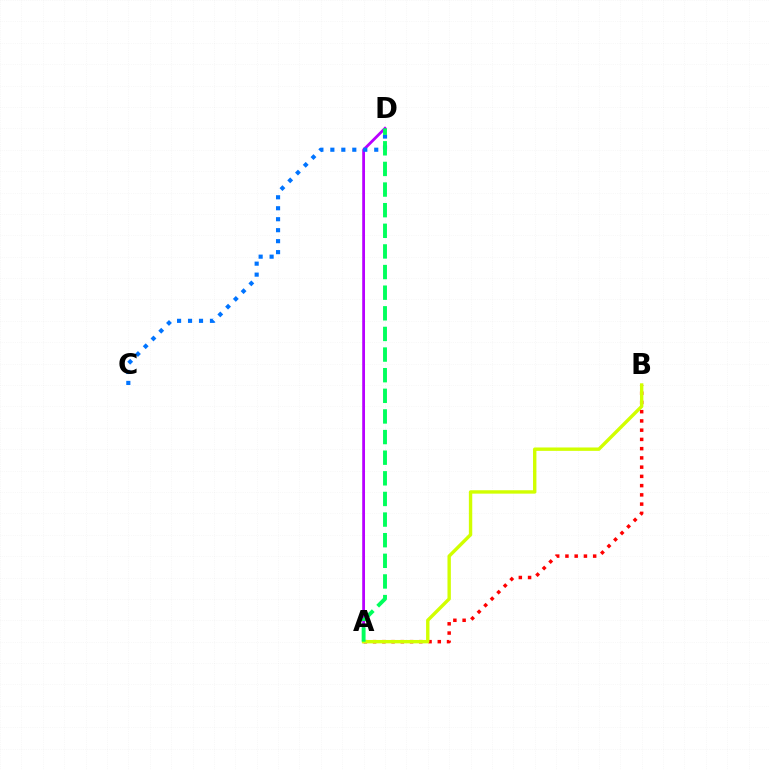{('A', 'D'): [{'color': '#b900ff', 'line_style': 'solid', 'thickness': 2.01}, {'color': '#00ff5c', 'line_style': 'dashed', 'thickness': 2.8}], ('A', 'B'): [{'color': '#ff0000', 'line_style': 'dotted', 'thickness': 2.51}, {'color': '#d1ff00', 'line_style': 'solid', 'thickness': 2.44}], ('C', 'D'): [{'color': '#0074ff', 'line_style': 'dotted', 'thickness': 2.98}]}